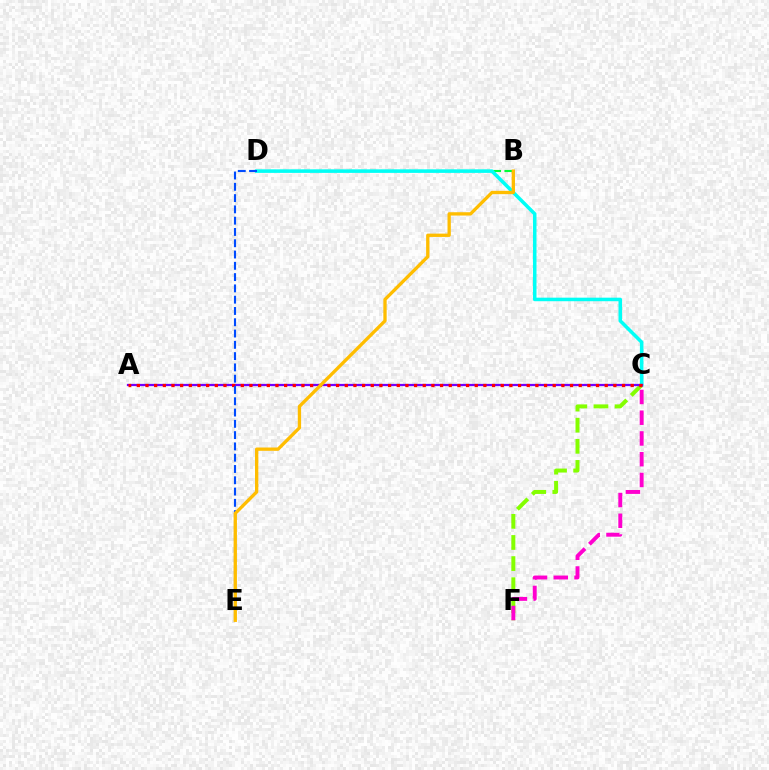{('C', 'F'): [{'color': '#84ff00', 'line_style': 'dashed', 'thickness': 2.87}, {'color': '#ff00cf', 'line_style': 'dashed', 'thickness': 2.82}], ('B', 'D'): [{'color': '#00ff39', 'line_style': 'dashed', 'thickness': 1.53}], ('C', 'D'): [{'color': '#00fff6', 'line_style': 'solid', 'thickness': 2.55}], ('A', 'C'): [{'color': '#7200ff', 'line_style': 'solid', 'thickness': 1.62}, {'color': '#ff0000', 'line_style': 'dotted', 'thickness': 2.35}], ('D', 'E'): [{'color': '#004bff', 'line_style': 'dashed', 'thickness': 1.53}], ('B', 'E'): [{'color': '#ffbd00', 'line_style': 'solid', 'thickness': 2.39}]}